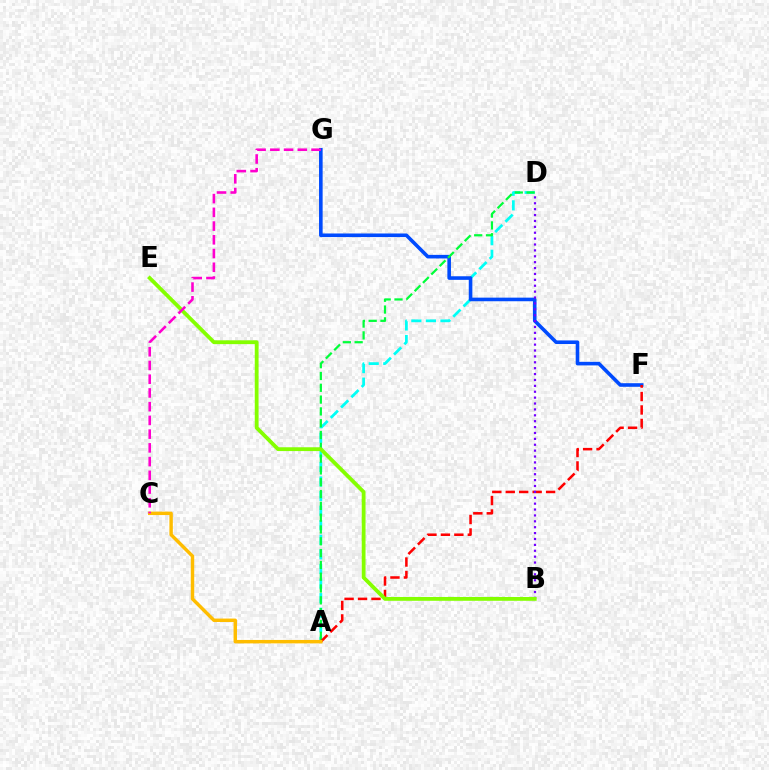{('A', 'D'): [{'color': '#00fff6', 'line_style': 'dashed', 'thickness': 1.98}, {'color': '#00ff39', 'line_style': 'dashed', 'thickness': 1.6}], ('F', 'G'): [{'color': '#004bff', 'line_style': 'solid', 'thickness': 2.59}], ('A', 'F'): [{'color': '#ff0000', 'line_style': 'dashed', 'thickness': 1.83}], ('B', 'D'): [{'color': '#7200ff', 'line_style': 'dotted', 'thickness': 1.6}], ('B', 'E'): [{'color': '#84ff00', 'line_style': 'solid', 'thickness': 2.75}], ('A', 'C'): [{'color': '#ffbd00', 'line_style': 'solid', 'thickness': 2.47}], ('C', 'G'): [{'color': '#ff00cf', 'line_style': 'dashed', 'thickness': 1.87}]}